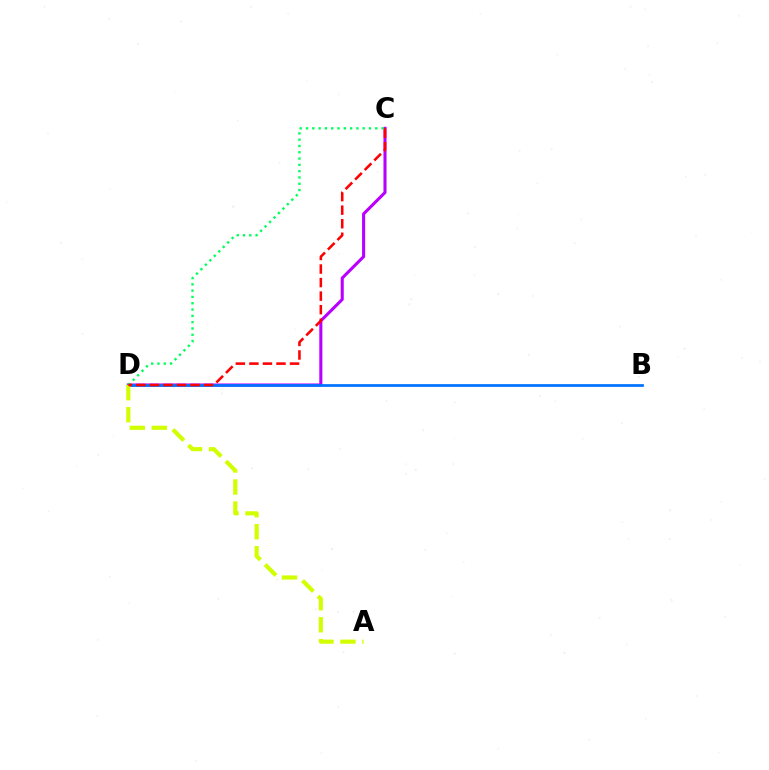{('C', 'D'): [{'color': '#b900ff', 'line_style': 'solid', 'thickness': 2.21}, {'color': '#00ff5c', 'line_style': 'dotted', 'thickness': 1.71}, {'color': '#ff0000', 'line_style': 'dashed', 'thickness': 1.84}], ('B', 'D'): [{'color': '#0074ff', 'line_style': 'solid', 'thickness': 1.98}], ('A', 'D'): [{'color': '#d1ff00', 'line_style': 'dashed', 'thickness': 2.99}]}